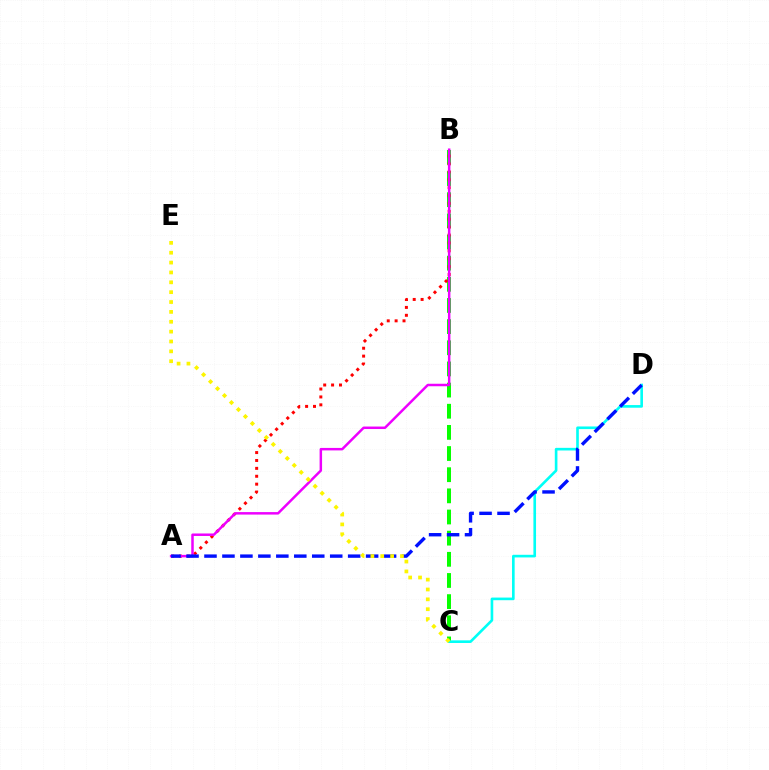{('B', 'C'): [{'color': '#08ff00', 'line_style': 'dashed', 'thickness': 2.87}], ('A', 'B'): [{'color': '#ff0000', 'line_style': 'dotted', 'thickness': 2.15}, {'color': '#ee00ff', 'line_style': 'solid', 'thickness': 1.79}], ('C', 'D'): [{'color': '#00fff6', 'line_style': 'solid', 'thickness': 1.9}], ('A', 'D'): [{'color': '#0010ff', 'line_style': 'dashed', 'thickness': 2.44}], ('C', 'E'): [{'color': '#fcf500', 'line_style': 'dotted', 'thickness': 2.68}]}